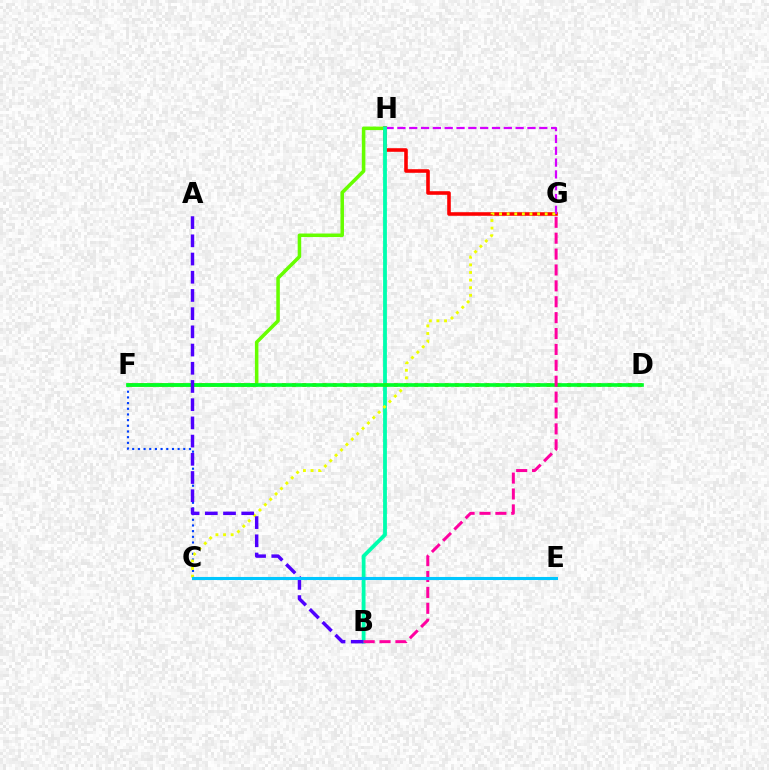{('G', 'H'): [{'color': '#ff0000', 'line_style': 'solid', 'thickness': 2.58}, {'color': '#d600ff', 'line_style': 'dashed', 'thickness': 1.61}], ('C', 'F'): [{'color': '#003fff', 'line_style': 'dotted', 'thickness': 1.54}], ('F', 'H'): [{'color': '#66ff00', 'line_style': 'solid', 'thickness': 2.54}], ('B', 'H'): [{'color': '#00ffaf', 'line_style': 'solid', 'thickness': 2.74}], ('D', 'F'): [{'color': '#ff8800', 'line_style': 'dotted', 'thickness': 2.77}, {'color': '#00ff27', 'line_style': 'solid', 'thickness': 2.63}], ('C', 'G'): [{'color': '#eeff00', 'line_style': 'dotted', 'thickness': 2.07}], ('A', 'B'): [{'color': '#4f00ff', 'line_style': 'dashed', 'thickness': 2.47}], ('B', 'G'): [{'color': '#ff00a0', 'line_style': 'dashed', 'thickness': 2.16}], ('C', 'E'): [{'color': '#00c7ff', 'line_style': 'solid', 'thickness': 2.22}]}